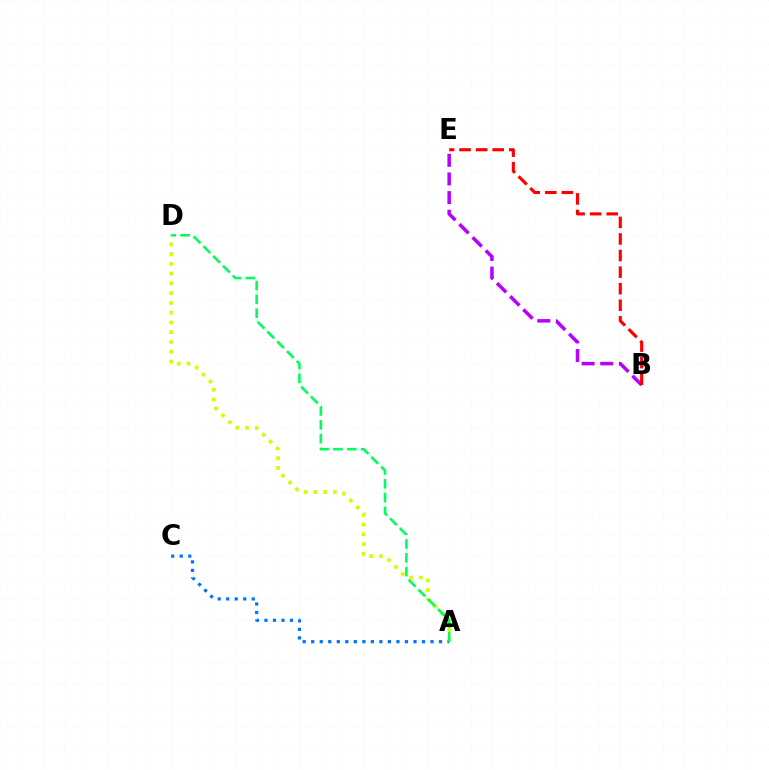{('B', 'E'): [{'color': '#b900ff', 'line_style': 'dashed', 'thickness': 2.53}, {'color': '#ff0000', 'line_style': 'dashed', 'thickness': 2.25}], ('A', 'D'): [{'color': '#d1ff00', 'line_style': 'dotted', 'thickness': 2.65}, {'color': '#00ff5c', 'line_style': 'dashed', 'thickness': 1.88}], ('A', 'C'): [{'color': '#0074ff', 'line_style': 'dotted', 'thickness': 2.32}]}